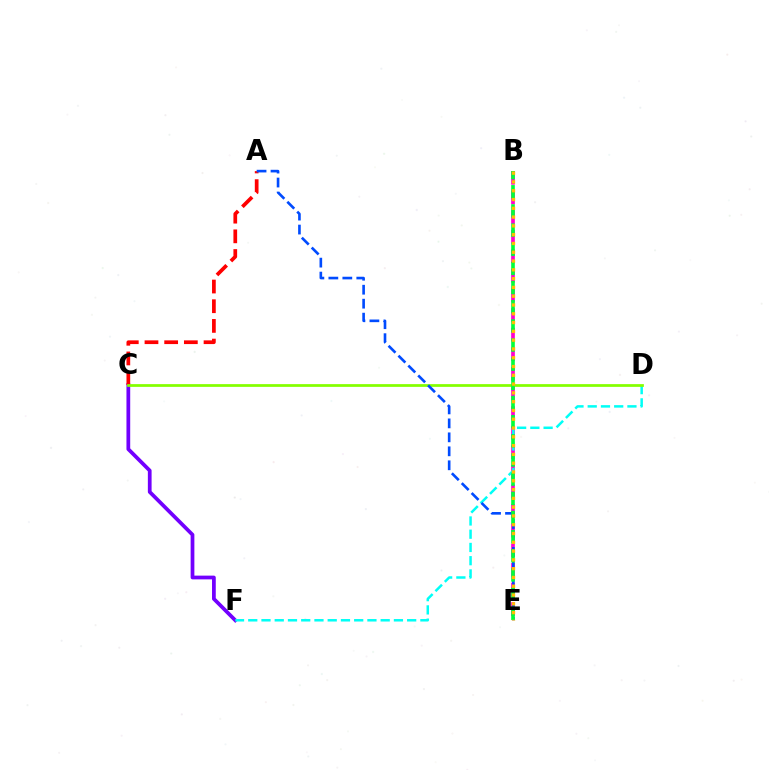{('C', 'F'): [{'color': '#7200ff', 'line_style': 'solid', 'thickness': 2.7}], ('B', 'E'): [{'color': '#ff00cf', 'line_style': 'dashed', 'thickness': 2.66}, {'color': '#00ff39', 'line_style': 'dashed', 'thickness': 2.6}, {'color': '#ffbd00', 'line_style': 'dotted', 'thickness': 2.39}], ('A', 'C'): [{'color': '#ff0000', 'line_style': 'dashed', 'thickness': 2.67}], ('D', 'F'): [{'color': '#00fff6', 'line_style': 'dashed', 'thickness': 1.8}], ('C', 'D'): [{'color': '#84ff00', 'line_style': 'solid', 'thickness': 1.98}], ('A', 'E'): [{'color': '#004bff', 'line_style': 'dashed', 'thickness': 1.9}]}